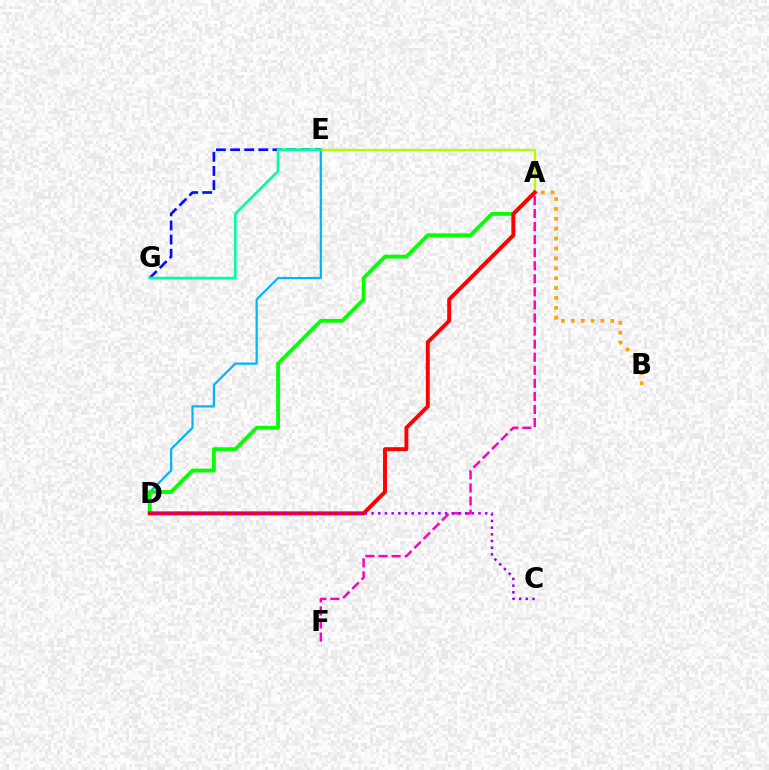{('D', 'E'): [{'color': '#00b5ff', 'line_style': 'solid', 'thickness': 1.61}], ('E', 'G'): [{'color': '#0010ff', 'line_style': 'dashed', 'thickness': 1.92}, {'color': '#00ff9d', 'line_style': 'solid', 'thickness': 1.91}], ('A', 'E'): [{'color': '#b3ff00', 'line_style': 'solid', 'thickness': 1.74}], ('A', 'B'): [{'color': '#ffa500', 'line_style': 'dotted', 'thickness': 2.69}], ('A', 'F'): [{'color': '#ff00bd', 'line_style': 'dashed', 'thickness': 1.77}], ('A', 'D'): [{'color': '#08ff00', 'line_style': 'solid', 'thickness': 2.76}, {'color': '#ff0000', 'line_style': 'solid', 'thickness': 2.83}], ('C', 'D'): [{'color': '#9b00ff', 'line_style': 'dotted', 'thickness': 1.82}]}